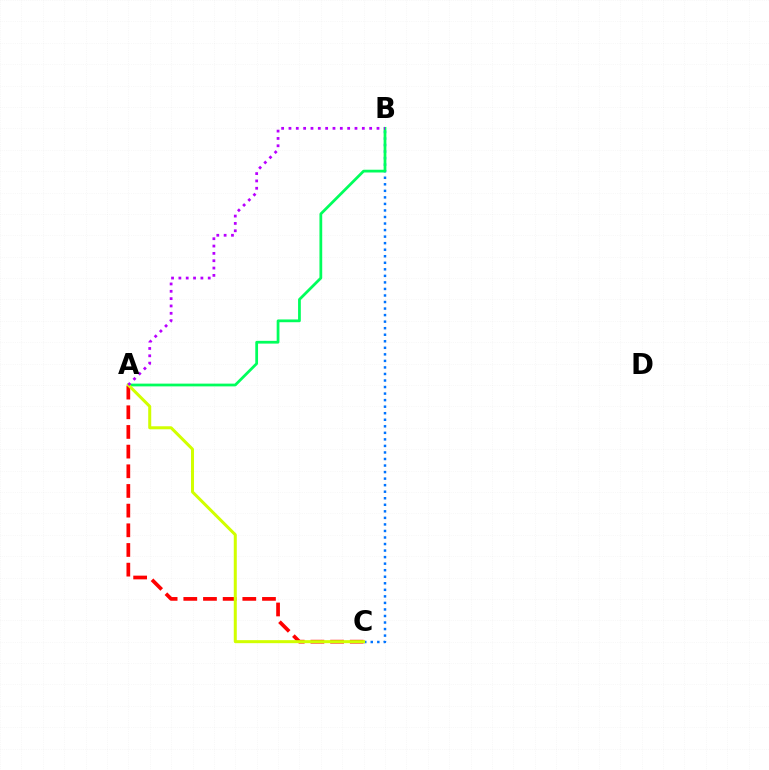{('B', 'C'): [{'color': '#0074ff', 'line_style': 'dotted', 'thickness': 1.78}], ('A', 'B'): [{'color': '#00ff5c', 'line_style': 'solid', 'thickness': 1.99}, {'color': '#b900ff', 'line_style': 'dotted', 'thickness': 1.99}], ('A', 'C'): [{'color': '#ff0000', 'line_style': 'dashed', 'thickness': 2.67}, {'color': '#d1ff00', 'line_style': 'solid', 'thickness': 2.17}]}